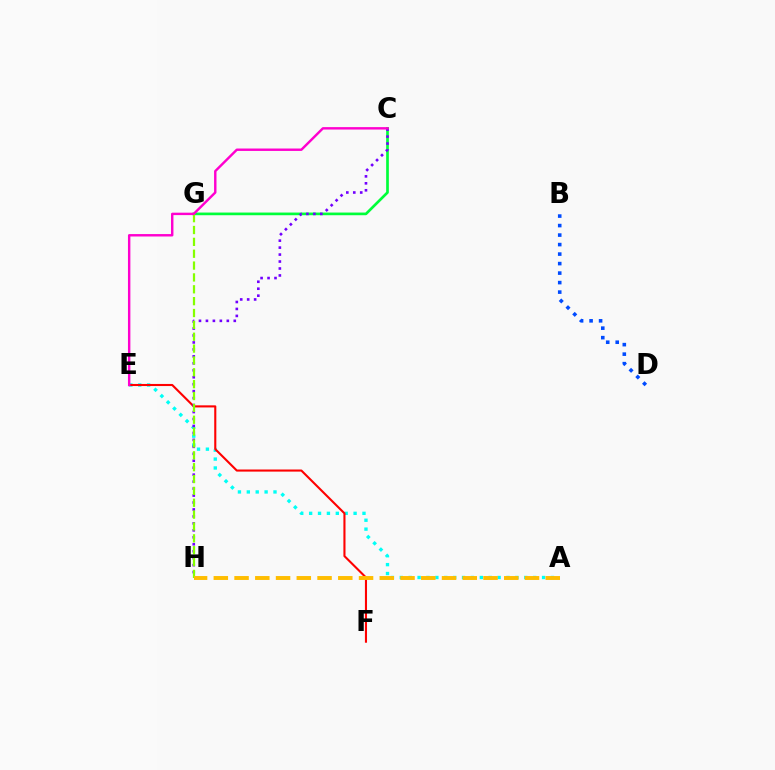{('A', 'E'): [{'color': '#00fff6', 'line_style': 'dotted', 'thickness': 2.42}], ('C', 'G'): [{'color': '#00ff39', 'line_style': 'solid', 'thickness': 1.93}], ('E', 'F'): [{'color': '#ff0000', 'line_style': 'solid', 'thickness': 1.51}], ('B', 'D'): [{'color': '#004bff', 'line_style': 'dotted', 'thickness': 2.58}], ('C', 'H'): [{'color': '#7200ff', 'line_style': 'dotted', 'thickness': 1.89}], ('G', 'H'): [{'color': '#84ff00', 'line_style': 'dashed', 'thickness': 1.61}], ('C', 'E'): [{'color': '#ff00cf', 'line_style': 'solid', 'thickness': 1.74}], ('A', 'H'): [{'color': '#ffbd00', 'line_style': 'dashed', 'thickness': 2.82}]}